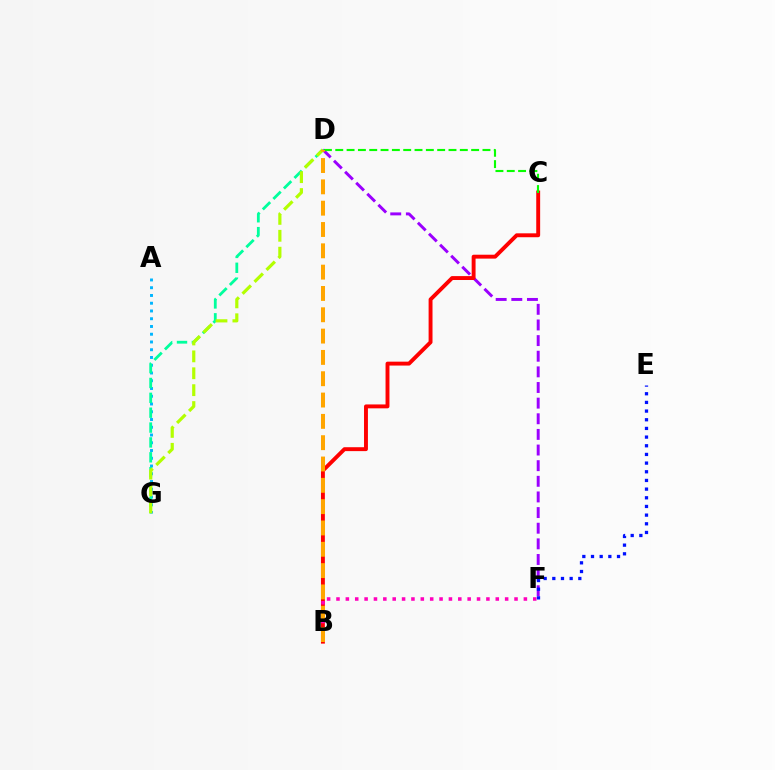{('D', 'F'): [{'color': '#9b00ff', 'line_style': 'dashed', 'thickness': 2.12}], ('B', 'C'): [{'color': '#ff0000', 'line_style': 'solid', 'thickness': 2.81}], ('A', 'G'): [{'color': '#00b5ff', 'line_style': 'dotted', 'thickness': 2.11}], ('B', 'F'): [{'color': '#ff00bd', 'line_style': 'dotted', 'thickness': 2.55}], ('D', 'G'): [{'color': '#00ff9d', 'line_style': 'dashed', 'thickness': 2.02}, {'color': '#b3ff00', 'line_style': 'dashed', 'thickness': 2.3}], ('E', 'F'): [{'color': '#0010ff', 'line_style': 'dotted', 'thickness': 2.36}], ('C', 'D'): [{'color': '#08ff00', 'line_style': 'dashed', 'thickness': 1.54}], ('B', 'D'): [{'color': '#ffa500', 'line_style': 'dashed', 'thickness': 2.9}]}